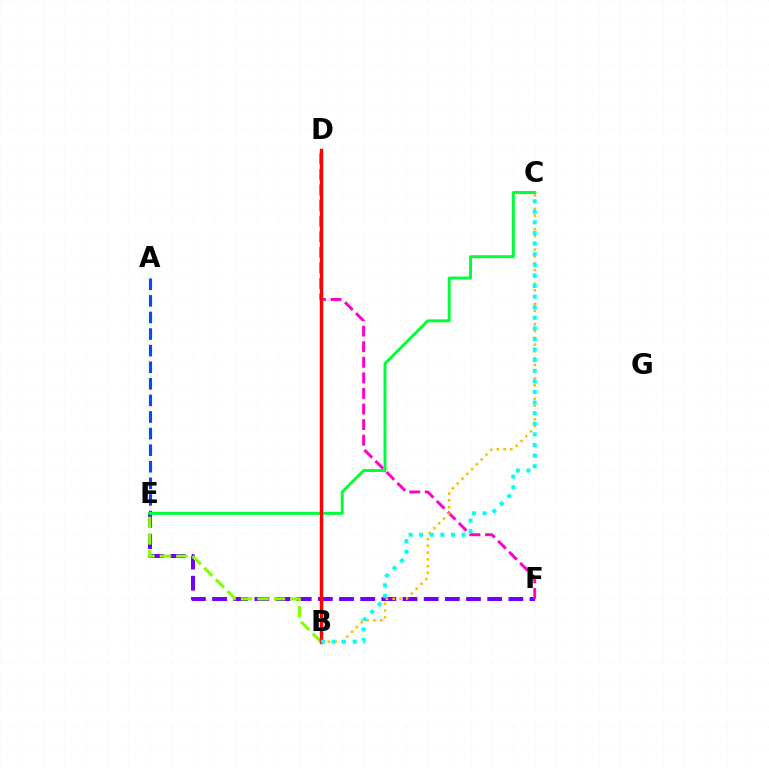{('E', 'F'): [{'color': '#7200ff', 'line_style': 'dashed', 'thickness': 2.88}], ('D', 'F'): [{'color': '#ff00cf', 'line_style': 'dashed', 'thickness': 2.12}], ('B', 'E'): [{'color': '#84ff00', 'line_style': 'dashed', 'thickness': 2.24}], ('A', 'E'): [{'color': '#004bff', 'line_style': 'dashed', 'thickness': 2.25}], ('B', 'C'): [{'color': '#ffbd00', 'line_style': 'dotted', 'thickness': 1.84}, {'color': '#00fff6', 'line_style': 'dotted', 'thickness': 2.88}], ('C', 'E'): [{'color': '#00ff39', 'line_style': 'solid', 'thickness': 2.12}], ('B', 'D'): [{'color': '#ff0000', 'line_style': 'solid', 'thickness': 2.43}]}